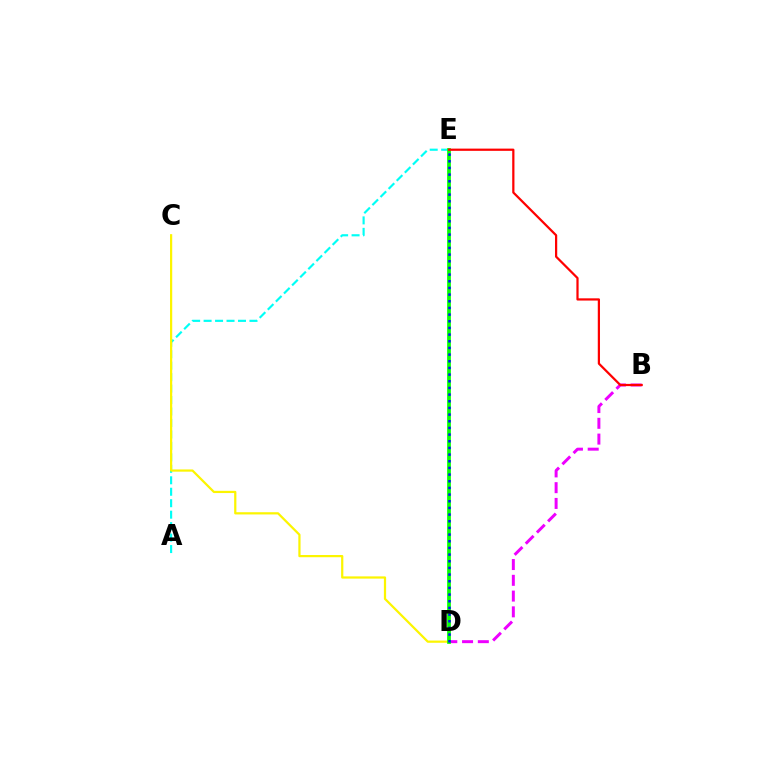{('A', 'E'): [{'color': '#00fff6', 'line_style': 'dashed', 'thickness': 1.56}], ('C', 'D'): [{'color': '#fcf500', 'line_style': 'solid', 'thickness': 1.6}], ('B', 'D'): [{'color': '#ee00ff', 'line_style': 'dashed', 'thickness': 2.14}], ('D', 'E'): [{'color': '#08ff00', 'line_style': 'solid', 'thickness': 2.69}, {'color': '#0010ff', 'line_style': 'dotted', 'thickness': 1.81}], ('B', 'E'): [{'color': '#ff0000', 'line_style': 'solid', 'thickness': 1.61}]}